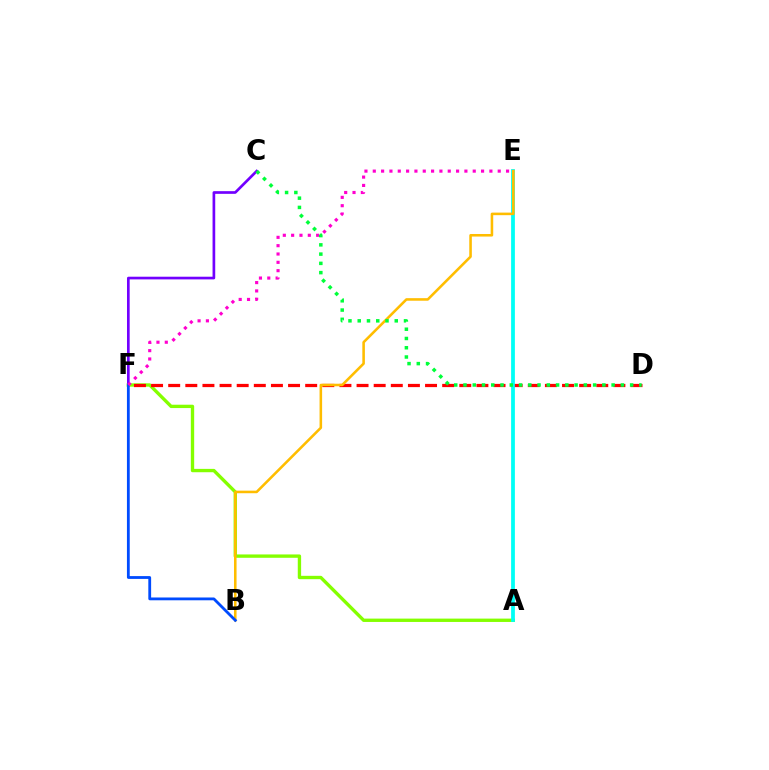{('A', 'F'): [{'color': '#84ff00', 'line_style': 'solid', 'thickness': 2.41}], ('D', 'F'): [{'color': '#ff0000', 'line_style': 'dashed', 'thickness': 2.33}], ('C', 'F'): [{'color': '#7200ff', 'line_style': 'solid', 'thickness': 1.93}], ('A', 'E'): [{'color': '#00fff6', 'line_style': 'solid', 'thickness': 2.72}], ('B', 'E'): [{'color': '#ffbd00', 'line_style': 'solid', 'thickness': 1.85}], ('B', 'F'): [{'color': '#004bff', 'line_style': 'solid', 'thickness': 2.02}], ('E', 'F'): [{'color': '#ff00cf', 'line_style': 'dotted', 'thickness': 2.26}], ('C', 'D'): [{'color': '#00ff39', 'line_style': 'dotted', 'thickness': 2.52}]}